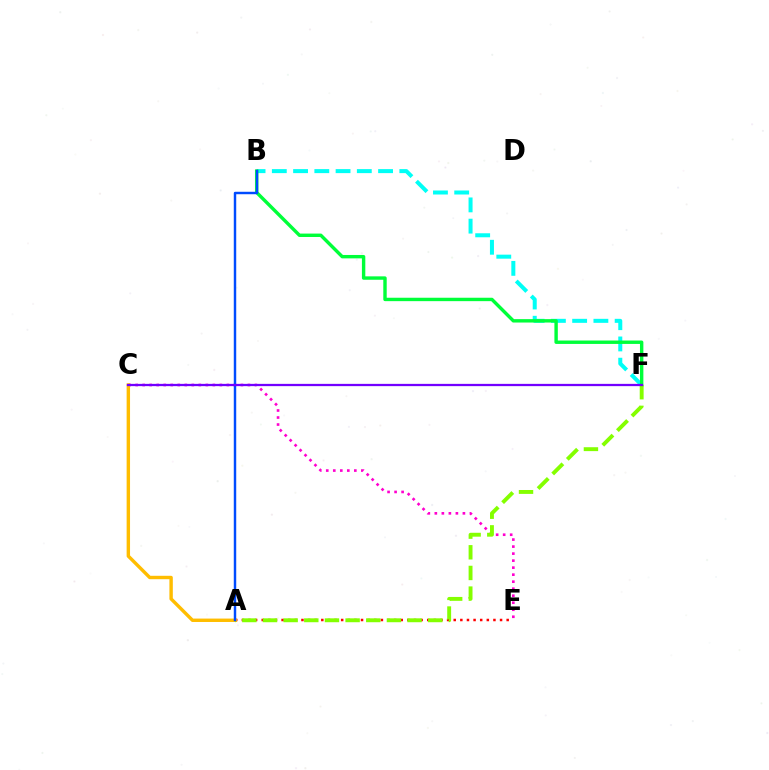{('B', 'F'): [{'color': '#00fff6', 'line_style': 'dashed', 'thickness': 2.89}, {'color': '#00ff39', 'line_style': 'solid', 'thickness': 2.45}], ('A', 'E'): [{'color': '#ff0000', 'line_style': 'dotted', 'thickness': 1.8}], ('C', 'E'): [{'color': '#ff00cf', 'line_style': 'dotted', 'thickness': 1.91}], ('A', 'C'): [{'color': '#ffbd00', 'line_style': 'solid', 'thickness': 2.46}], ('A', 'F'): [{'color': '#84ff00', 'line_style': 'dashed', 'thickness': 2.81}], ('A', 'B'): [{'color': '#004bff', 'line_style': 'solid', 'thickness': 1.76}], ('C', 'F'): [{'color': '#7200ff', 'line_style': 'solid', 'thickness': 1.63}]}